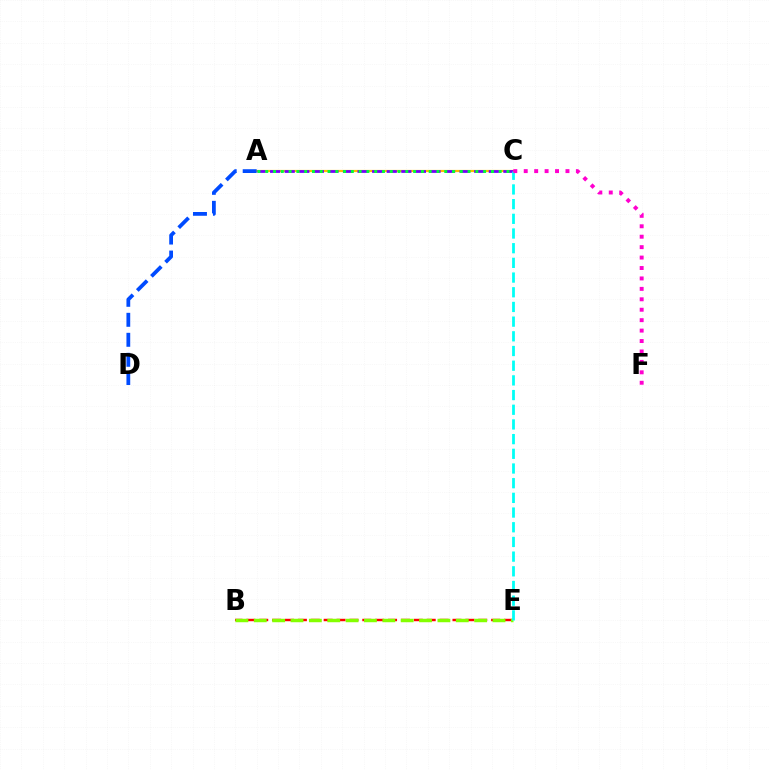{('B', 'E'): [{'color': '#ff0000', 'line_style': 'dashed', 'thickness': 1.75}, {'color': '#84ff00', 'line_style': 'dashed', 'thickness': 2.49}], ('A', 'C'): [{'color': '#ffbd00', 'line_style': 'solid', 'thickness': 1.59}, {'color': '#7200ff', 'line_style': 'dashed', 'thickness': 1.98}, {'color': '#00ff39', 'line_style': 'dotted', 'thickness': 2.11}], ('C', 'E'): [{'color': '#00fff6', 'line_style': 'dashed', 'thickness': 2.0}], ('A', 'D'): [{'color': '#004bff', 'line_style': 'dashed', 'thickness': 2.72}], ('C', 'F'): [{'color': '#ff00cf', 'line_style': 'dotted', 'thickness': 2.83}]}